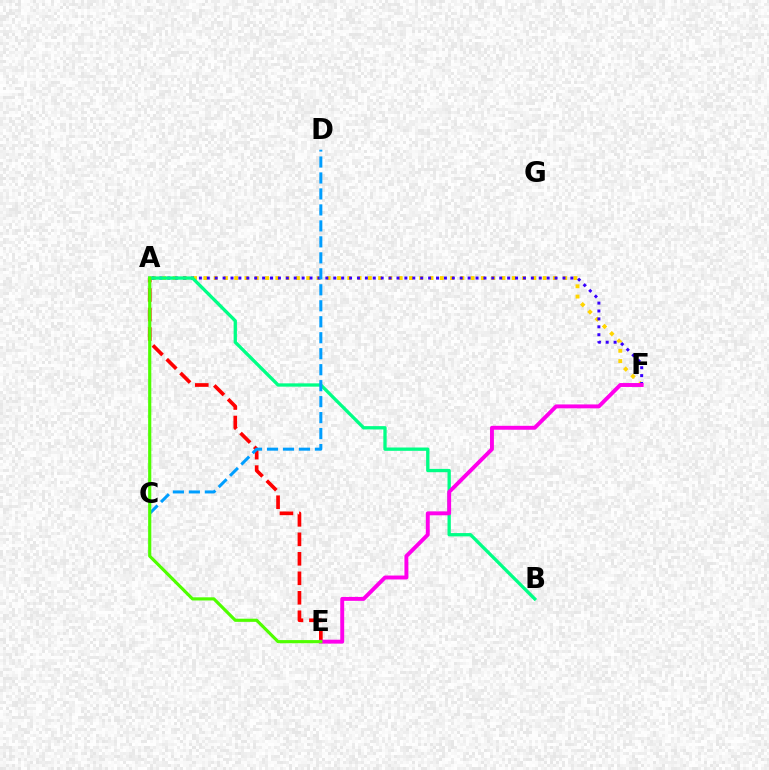{('A', 'F'): [{'color': '#ffd500', 'line_style': 'dotted', 'thickness': 2.79}, {'color': '#3700ff', 'line_style': 'dotted', 'thickness': 2.15}], ('A', 'E'): [{'color': '#ff0000', 'line_style': 'dashed', 'thickness': 2.65}, {'color': '#4fff00', 'line_style': 'solid', 'thickness': 2.27}], ('A', 'B'): [{'color': '#00ff86', 'line_style': 'solid', 'thickness': 2.38}], ('E', 'F'): [{'color': '#ff00ed', 'line_style': 'solid', 'thickness': 2.82}], ('C', 'D'): [{'color': '#009eff', 'line_style': 'dashed', 'thickness': 2.17}]}